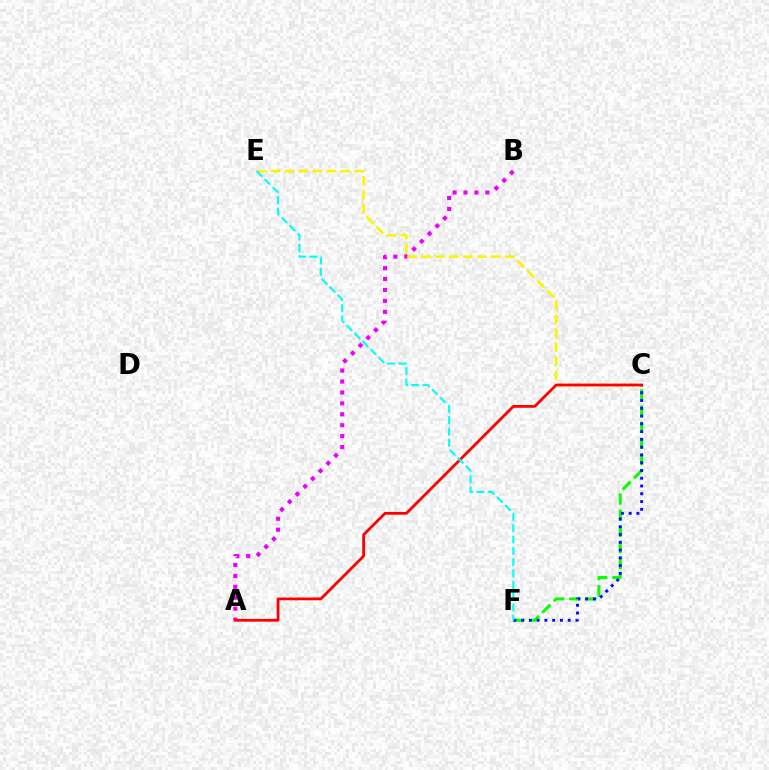{('C', 'F'): [{'color': '#08ff00', 'line_style': 'dashed', 'thickness': 2.19}, {'color': '#0010ff', 'line_style': 'dotted', 'thickness': 2.11}], ('A', 'B'): [{'color': '#ee00ff', 'line_style': 'dotted', 'thickness': 2.97}], ('C', 'E'): [{'color': '#fcf500', 'line_style': 'dashed', 'thickness': 1.9}], ('A', 'C'): [{'color': '#ff0000', 'line_style': 'solid', 'thickness': 1.99}], ('E', 'F'): [{'color': '#00fff6', 'line_style': 'dashed', 'thickness': 1.54}]}